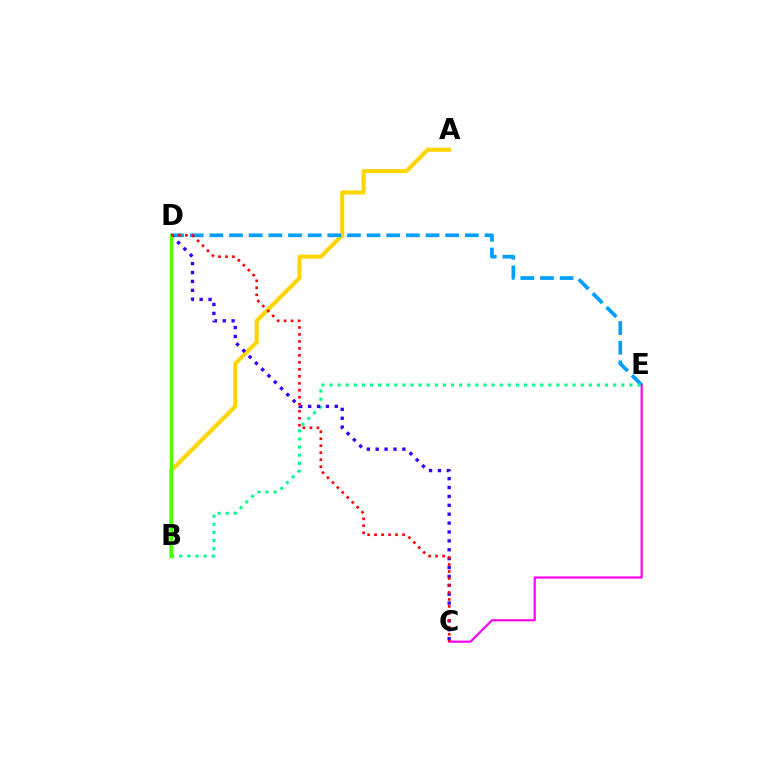{('A', 'B'): [{'color': '#ffd500', 'line_style': 'solid', 'thickness': 2.95}], ('D', 'E'): [{'color': '#009eff', 'line_style': 'dashed', 'thickness': 2.67}], ('C', 'E'): [{'color': '#ff00ed', 'line_style': 'solid', 'thickness': 1.58}], ('B', 'E'): [{'color': '#00ff86', 'line_style': 'dotted', 'thickness': 2.2}], ('C', 'D'): [{'color': '#3700ff', 'line_style': 'dotted', 'thickness': 2.42}, {'color': '#ff0000', 'line_style': 'dotted', 'thickness': 1.9}], ('B', 'D'): [{'color': '#4fff00', 'line_style': 'solid', 'thickness': 2.36}]}